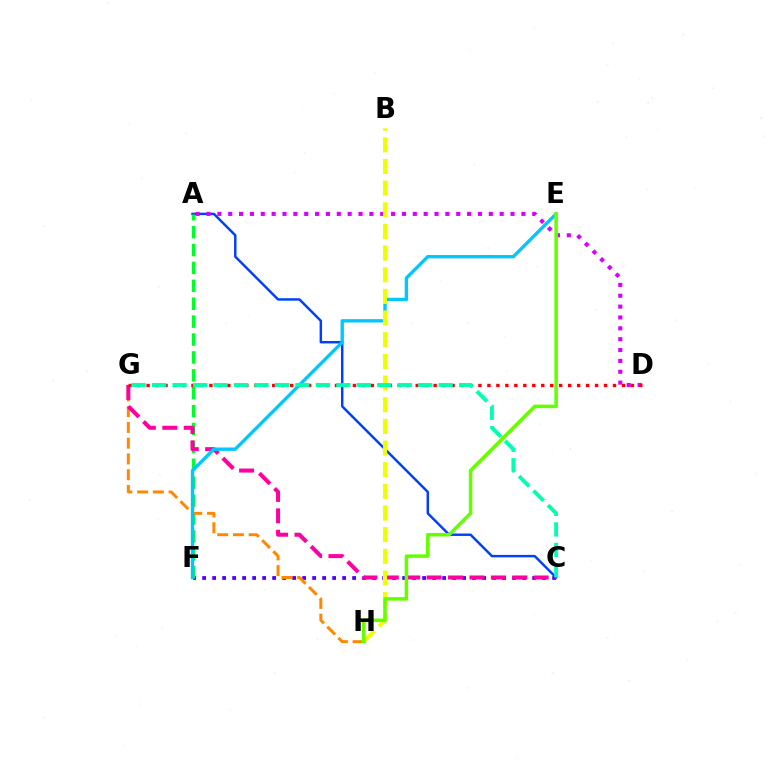{('A', 'C'): [{'color': '#003fff', 'line_style': 'solid', 'thickness': 1.76}], ('C', 'F'): [{'color': '#4f00ff', 'line_style': 'dotted', 'thickness': 2.72}], ('A', 'F'): [{'color': '#00ff27', 'line_style': 'dashed', 'thickness': 2.43}], ('A', 'D'): [{'color': '#d600ff', 'line_style': 'dotted', 'thickness': 2.95}], ('G', 'H'): [{'color': '#ff8800', 'line_style': 'dashed', 'thickness': 2.14}], ('C', 'G'): [{'color': '#ff00a0', 'line_style': 'dashed', 'thickness': 2.91}, {'color': '#00ffaf', 'line_style': 'dashed', 'thickness': 2.78}], ('E', 'F'): [{'color': '#00c7ff', 'line_style': 'solid', 'thickness': 2.42}], ('D', 'G'): [{'color': '#ff0000', 'line_style': 'dotted', 'thickness': 2.44}], ('B', 'H'): [{'color': '#eeff00', 'line_style': 'dashed', 'thickness': 2.94}], ('E', 'H'): [{'color': '#66ff00', 'line_style': 'solid', 'thickness': 2.53}]}